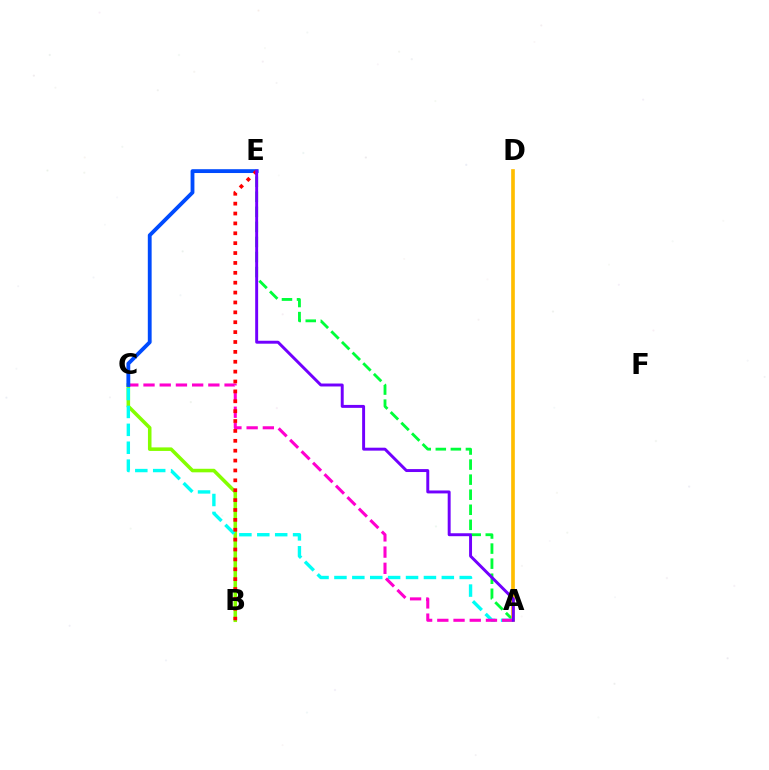{('B', 'C'): [{'color': '#84ff00', 'line_style': 'solid', 'thickness': 2.55}], ('A', 'E'): [{'color': '#00ff39', 'line_style': 'dashed', 'thickness': 2.05}, {'color': '#7200ff', 'line_style': 'solid', 'thickness': 2.12}], ('A', 'D'): [{'color': '#ffbd00', 'line_style': 'solid', 'thickness': 2.64}], ('A', 'C'): [{'color': '#00fff6', 'line_style': 'dashed', 'thickness': 2.43}, {'color': '#ff00cf', 'line_style': 'dashed', 'thickness': 2.2}], ('C', 'E'): [{'color': '#004bff', 'line_style': 'solid', 'thickness': 2.76}], ('B', 'E'): [{'color': '#ff0000', 'line_style': 'dotted', 'thickness': 2.68}]}